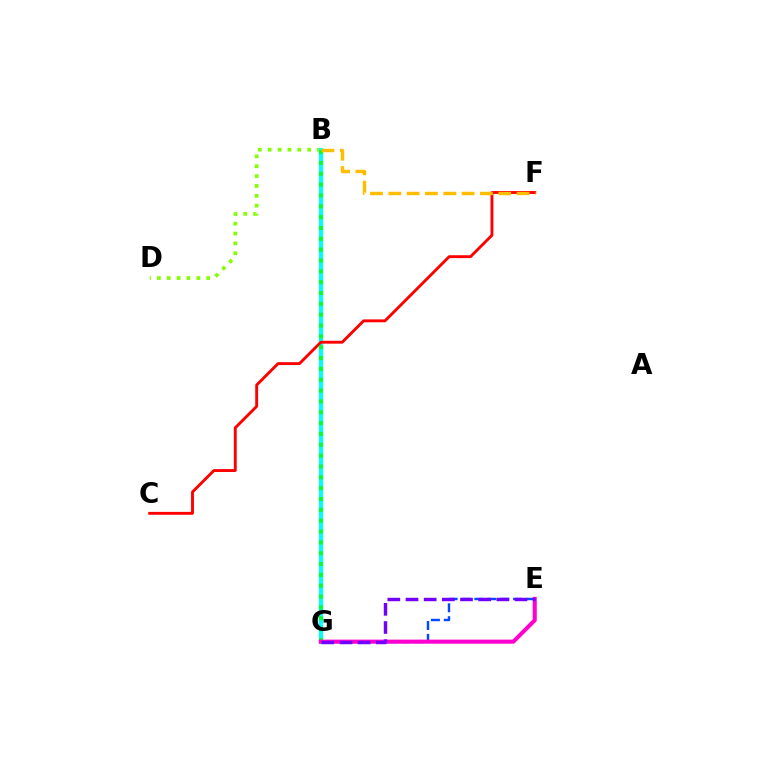{('B', 'D'): [{'color': '#84ff00', 'line_style': 'dotted', 'thickness': 2.68}], ('E', 'G'): [{'color': '#004bff', 'line_style': 'dashed', 'thickness': 1.75}, {'color': '#ff00cf', 'line_style': 'solid', 'thickness': 2.92}, {'color': '#7200ff', 'line_style': 'dashed', 'thickness': 2.47}], ('B', 'G'): [{'color': '#00fff6', 'line_style': 'solid', 'thickness': 2.99}, {'color': '#00ff39', 'line_style': 'dotted', 'thickness': 2.95}], ('C', 'F'): [{'color': '#ff0000', 'line_style': 'solid', 'thickness': 2.07}], ('B', 'F'): [{'color': '#ffbd00', 'line_style': 'dashed', 'thickness': 2.49}]}